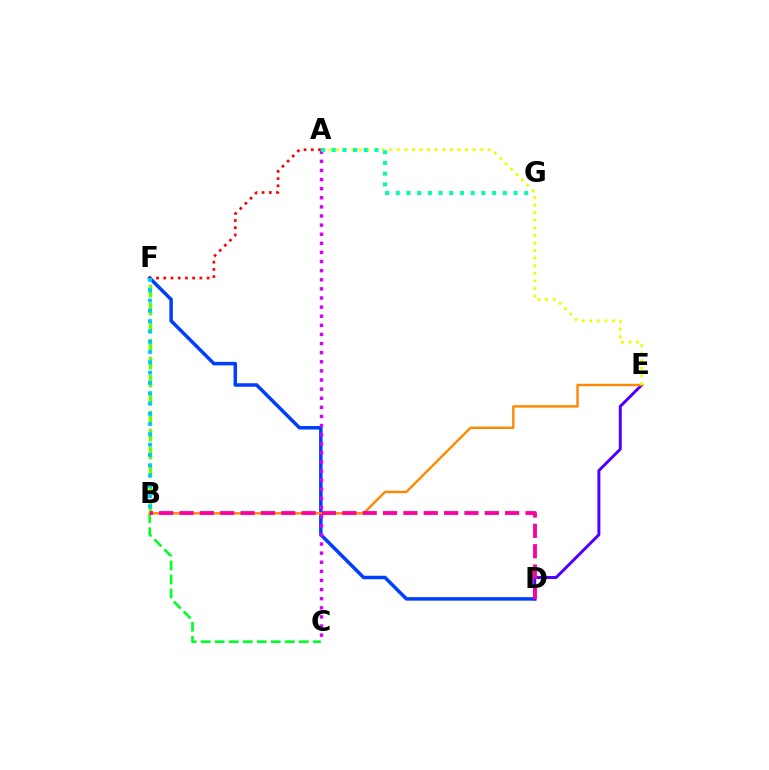{('D', 'F'): [{'color': '#003fff', 'line_style': 'solid', 'thickness': 2.53}], ('B', 'C'): [{'color': '#00ff27', 'line_style': 'dashed', 'thickness': 1.91}], ('D', 'E'): [{'color': '#4f00ff', 'line_style': 'solid', 'thickness': 2.13}], ('B', 'F'): [{'color': '#66ff00', 'line_style': 'dashed', 'thickness': 2.45}, {'color': '#00c7ff', 'line_style': 'dotted', 'thickness': 2.8}], ('A', 'F'): [{'color': '#ff0000', 'line_style': 'dotted', 'thickness': 1.96}], ('A', 'C'): [{'color': '#d600ff', 'line_style': 'dotted', 'thickness': 2.48}], ('B', 'E'): [{'color': '#ff8800', 'line_style': 'solid', 'thickness': 1.73}], ('A', 'E'): [{'color': '#eeff00', 'line_style': 'dotted', 'thickness': 2.06}], ('A', 'G'): [{'color': '#00ffaf', 'line_style': 'dotted', 'thickness': 2.91}], ('B', 'D'): [{'color': '#ff00a0', 'line_style': 'dashed', 'thickness': 2.76}]}